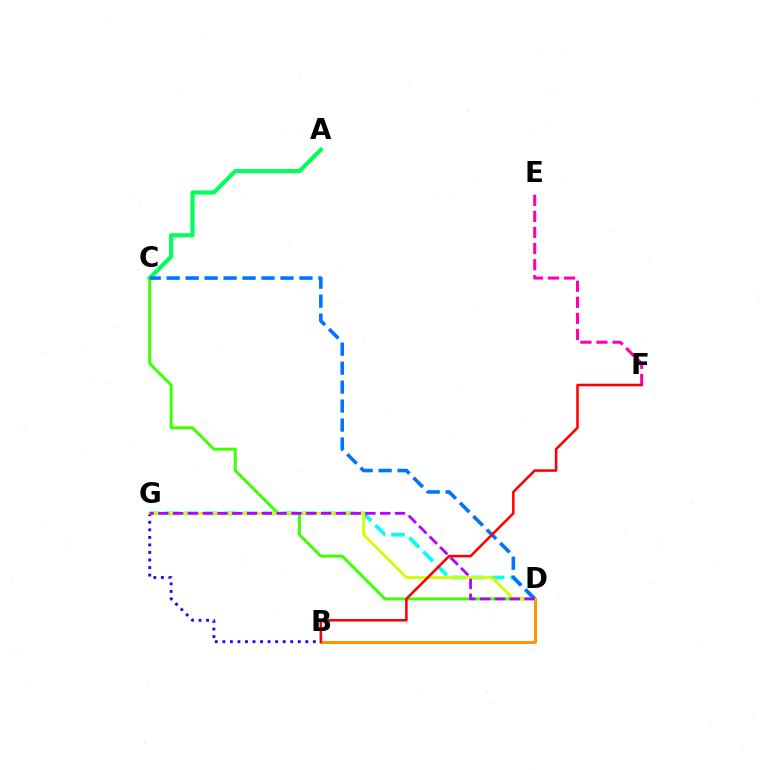{('A', 'C'): [{'color': '#00ff5c', 'line_style': 'solid', 'thickness': 2.98}], ('C', 'D'): [{'color': '#3dff00', 'line_style': 'solid', 'thickness': 2.11}, {'color': '#0074ff', 'line_style': 'dashed', 'thickness': 2.58}], ('B', 'D'): [{'color': '#ff9400', 'line_style': 'solid', 'thickness': 2.15}], ('D', 'G'): [{'color': '#00fff6', 'line_style': 'dashed', 'thickness': 2.66}, {'color': '#d1ff00', 'line_style': 'solid', 'thickness': 2.02}, {'color': '#b900ff', 'line_style': 'dashed', 'thickness': 2.01}], ('B', 'G'): [{'color': '#2500ff', 'line_style': 'dotted', 'thickness': 2.05}], ('E', 'F'): [{'color': '#ff00ac', 'line_style': 'dashed', 'thickness': 2.19}], ('B', 'F'): [{'color': '#ff0000', 'line_style': 'solid', 'thickness': 1.84}]}